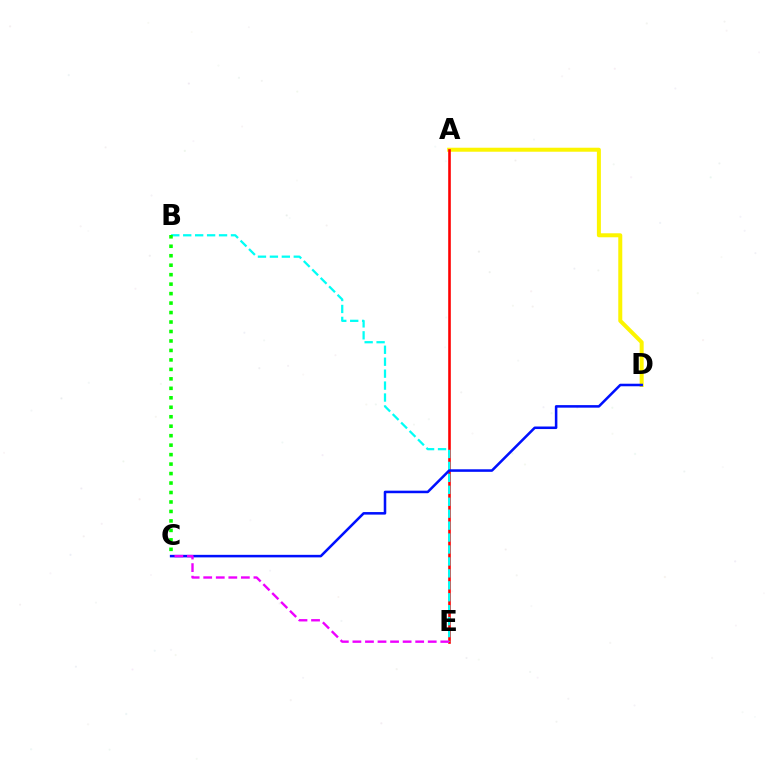{('A', 'D'): [{'color': '#fcf500', 'line_style': 'solid', 'thickness': 2.88}], ('A', 'E'): [{'color': '#ff0000', 'line_style': 'solid', 'thickness': 1.87}], ('B', 'E'): [{'color': '#00fff6', 'line_style': 'dashed', 'thickness': 1.62}], ('C', 'D'): [{'color': '#0010ff', 'line_style': 'solid', 'thickness': 1.83}], ('C', 'E'): [{'color': '#ee00ff', 'line_style': 'dashed', 'thickness': 1.71}], ('B', 'C'): [{'color': '#08ff00', 'line_style': 'dotted', 'thickness': 2.57}]}